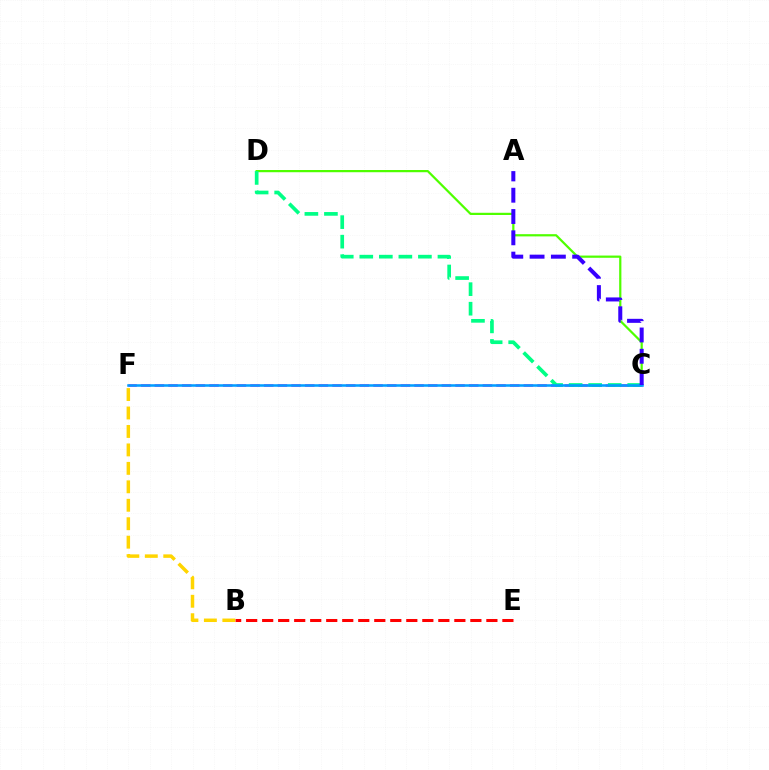{('B', 'E'): [{'color': '#ff0000', 'line_style': 'dashed', 'thickness': 2.18}], ('C', 'F'): [{'color': '#ff00ed', 'line_style': 'dashed', 'thickness': 1.86}, {'color': '#009eff', 'line_style': 'solid', 'thickness': 1.83}], ('C', 'D'): [{'color': '#4fff00', 'line_style': 'solid', 'thickness': 1.6}, {'color': '#00ff86', 'line_style': 'dashed', 'thickness': 2.65}], ('B', 'F'): [{'color': '#ffd500', 'line_style': 'dashed', 'thickness': 2.51}], ('A', 'C'): [{'color': '#3700ff', 'line_style': 'dashed', 'thickness': 2.89}]}